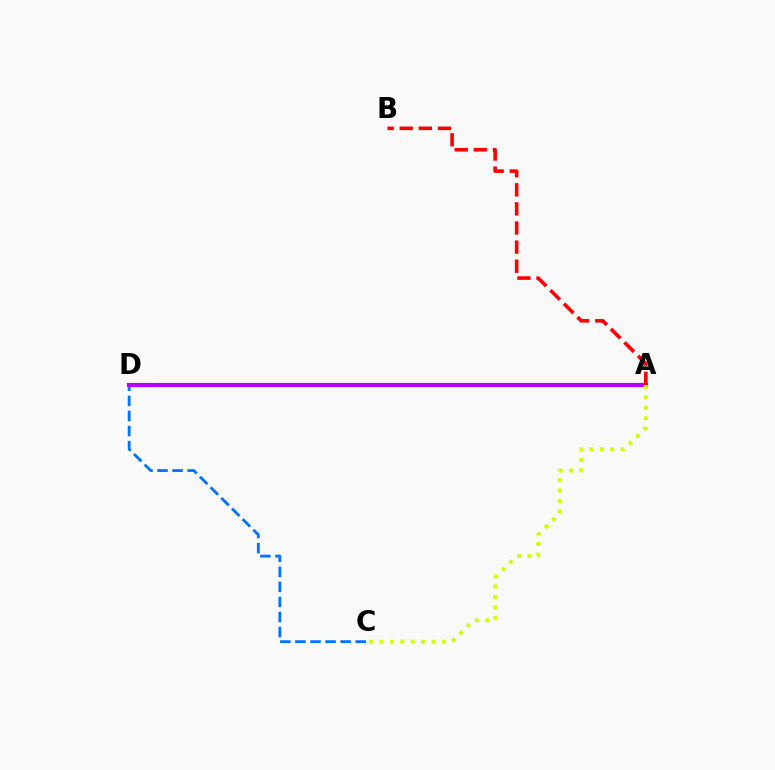{('C', 'D'): [{'color': '#0074ff', 'line_style': 'dashed', 'thickness': 2.05}], ('A', 'D'): [{'color': '#00ff5c', 'line_style': 'dotted', 'thickness': 2.67}, {'color': '#b900ff', 'line_style': 'solid', 'thickness': 2.97}], ('A', 'B'): [{'color': '#ff0000', 'line_style': 'dashed', 'thickness': 2.59}], ('A', 'C'): [{'color': '#d1ff00', 'line_style': 'dotted', 'thickness': 2.83}]}